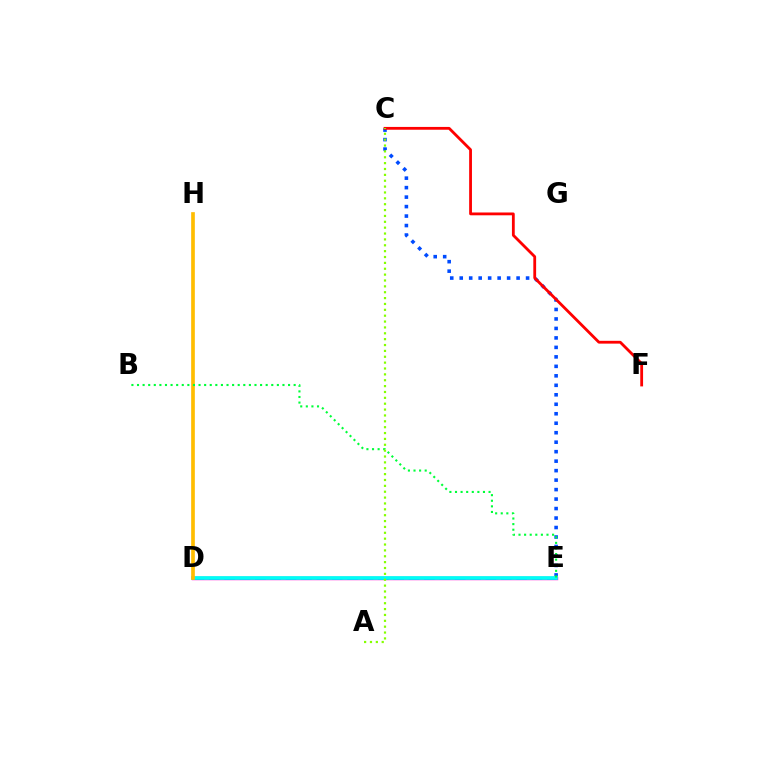{('C', 'E'): [{'color': '#004bff', 'line_style': 'dotted', 'thickness': 2.58}], ('D', 'E'): [{'color': '#ff00cf', 'line_style': 'solid', 'thickness': 2.45}, {'color': '#7200ff', 'line_style': 'dashed', 'thickness': 2.09}, {'color': '#00fff6', 'line_style': 'solid', 'thickness': 2.65}], ('C', 'F'): [{'color': '#ff0000', 'line_style': 'solid', 'thickness': 2.02}], ('D', 'H'): [{'color': '#ffbd00', 'line_style': 'solid', 'thickness': 2.64}], ('B', 'E'): [{'color': '#00ff39', 'line_style': 'dotted', 'thickness': 1.52}], ('A', 'C'): [{'color': '#84ff00', 'line_style': 'dotted', 'thickness': 1.59}]}